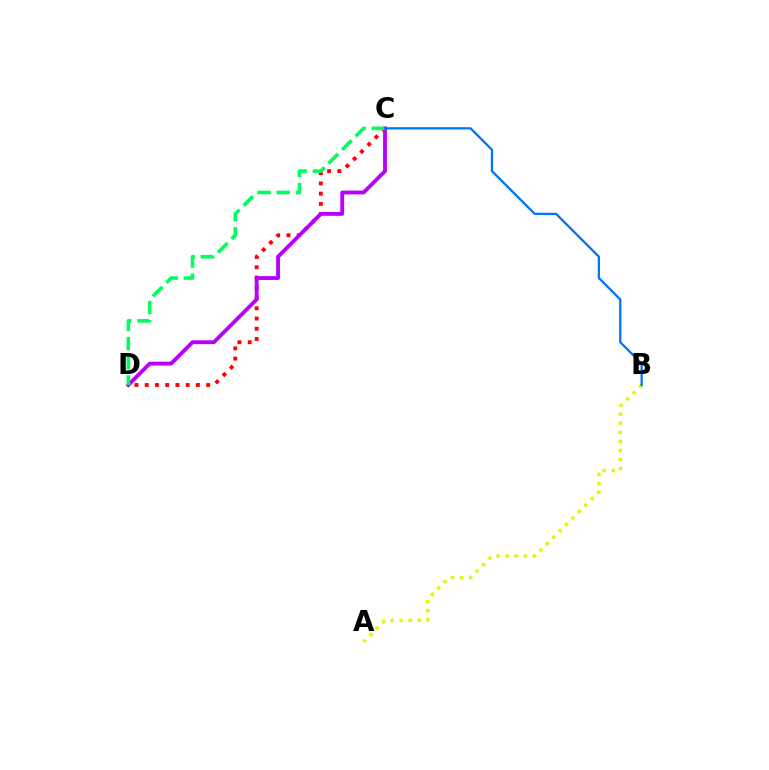{('C', 'D'): [{'color': '#ff0000', 'line_style': 'dotted', 'thickness': 2.78}, {'color': '#b900ff', 'line_style': 'solid', 'thickness': 2.77}, {'color': '#00ff5c', 'line_style': 'dashed', 'thickness': 2.6}], ('A', 'B'): [{'color': '#d1ff00', 'line_style': 'dotted', 'thickness': 2.46}], ('B', 'C'): [{'color': '#0074ff', 'line_style': 'solid', 'thickness': 1.64}]}